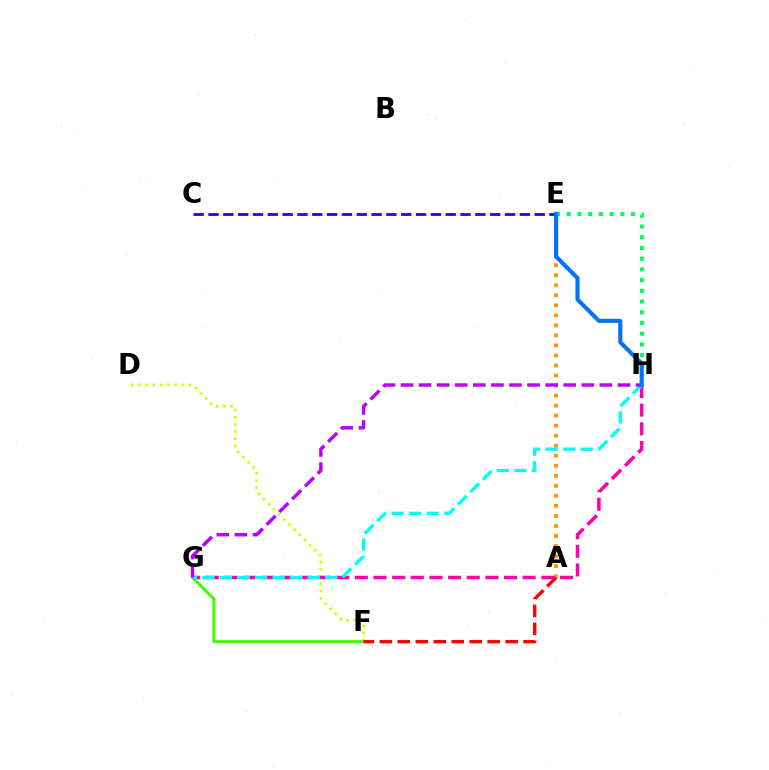{('D', 'F'): [{'color': '#d1ff00', 'line_style': 'dotted', 'thickness': 1.96}], ('F', 'G'): [{'color': '#3dff00', 'line_style': 'solid', 'thickness': 2.15}], ('A', 'E'): [{'color': '#ff9400', 'line_style': 'dotted', 'thickness': 2.73}], ('E', 'H'): [{'color': '#00ff5c', 'line_style': 'dotted', 'thickness': 2.91}, {'color': '#0074ff', 'line_style': 'solid', 'thickness': 2.96}], ('A', 'F'): [{'color': '#ff0000', 'line_style': 'dashed', 'thickness': 2.44}], ('G', 'H'): [{'color': '#ff00ac', 'line_style': 'dashed', 'thickness': 2.53}, {'color': '#00fff6', 'line_style': 'dashed', 'thickness': 2.39}, {'color': '#b900ff', 'line_style': 'dashed', 'thickness': 2.46}], ('C', 'E'): [{'color': '#2500ff', 'line_style': 'dashed', 'thickness': 2.01}]}